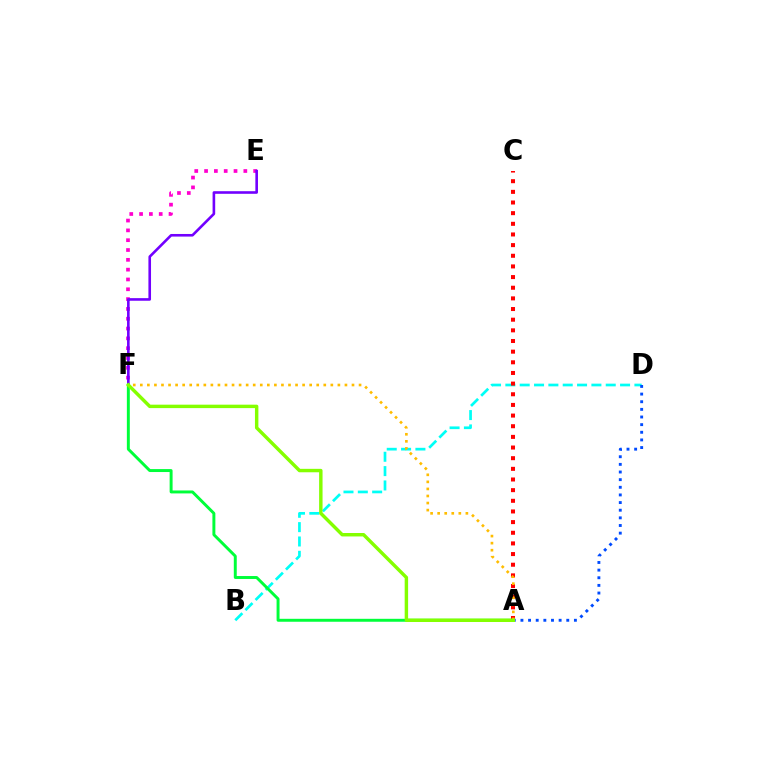{('E', 'F'): [{'color': '#ff00cf', 'line_style': 'dotted', 'thickness': 2.67}, {'color': '#7200ff', 'line_style': 'solid', 'thickness': 1.88}], ('B', 'D'): [{'color': '#00fff6', 'line_style': 'dashed', 'thickness': 1.95}], ('A', 'C'): [{'color': '#ff0000', 'line_style': 'dotted', 'thickness': 2.89}], ('A', 'F'): [{'color': '#00ff39', 'line_style': 'solid', 'thickness': 2.12}, {'color': '#ffbd00', 'line_style': 'dotted', 'thickness': 1.92}, {'color': '#84ff00', 'line_style': 'solid', 'thickness': 2.47}], ('A', 'D'): [{'color': '#004bff', 'line_style': 'dotted', 'thickness': 2.08}]}